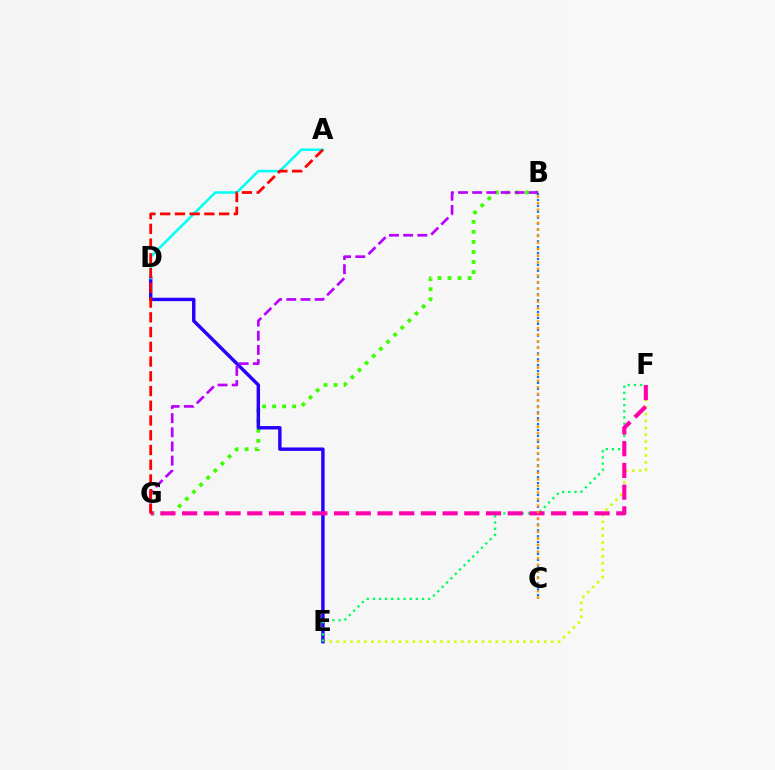{('E', 'F'): [{'color': '#d1ff00', 'line_style': 'dotted', 'thickness': 1.88}, {'color': '#00ff5c', 'line_style': 'dotted', 'thickness': 1.67}], ('B', 'G'): [{'color': '#3dff00', 'line_style': 'dotted', 'thickness': 2.73}, {'color': '#b900ff', 'line_style': 'dashed', 'thickness': 1.93}], ('B', 'C'): [{'color': '#0074ff', 'line_style': 'dotted', 'thickness': 1.6}, {'color': '#ff9400', 'line_style': 'dotted', 'thickness': 1.79}], ('D', 'E'): [{'color': '#2500ff', 'line_style': 'solid', 'thickness': 2.46}], ('F', 'G'): [{'color': '#ff00ac', 'line_style': 'dashed', 'thickness': 2.95}], ('A', 'D'): [{'color': '#00fff6', 'line_style': 'solid', 'thickness': 1.82}], ('A', 'G'): [{'color': '#ff0000', 'line_style': 'dashed', 'thickness': 2.0}]}